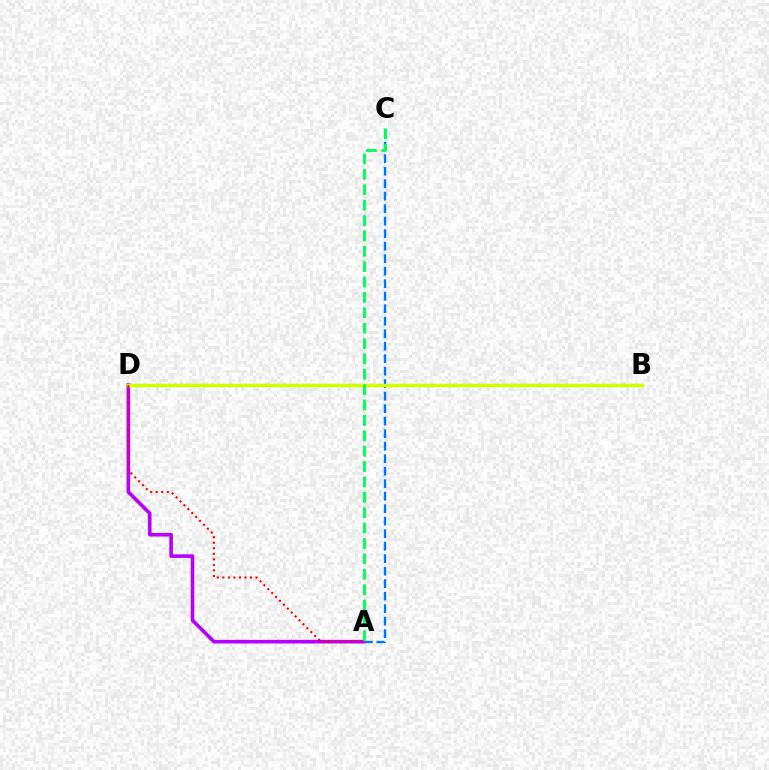{('A', 'C'): [{'color': '#0074ff', 'line_style': 'dashed', 'thickness': 1.7}, {'color': '#00ff5c', 'line_style': 'dashed', 'thickness': 2.09}], ('A', 'D'): [{'color': '#b900ff', 'line_style': 'solid', 'thickness': 2.6}, {'color': '#ff0000', 'line_style': 'dotted', 'thickness': 1.5}], ('B', 'D'): [{'color': '#d1ff00', 'line_style': 'solid', 'thickness': 2.5}]}